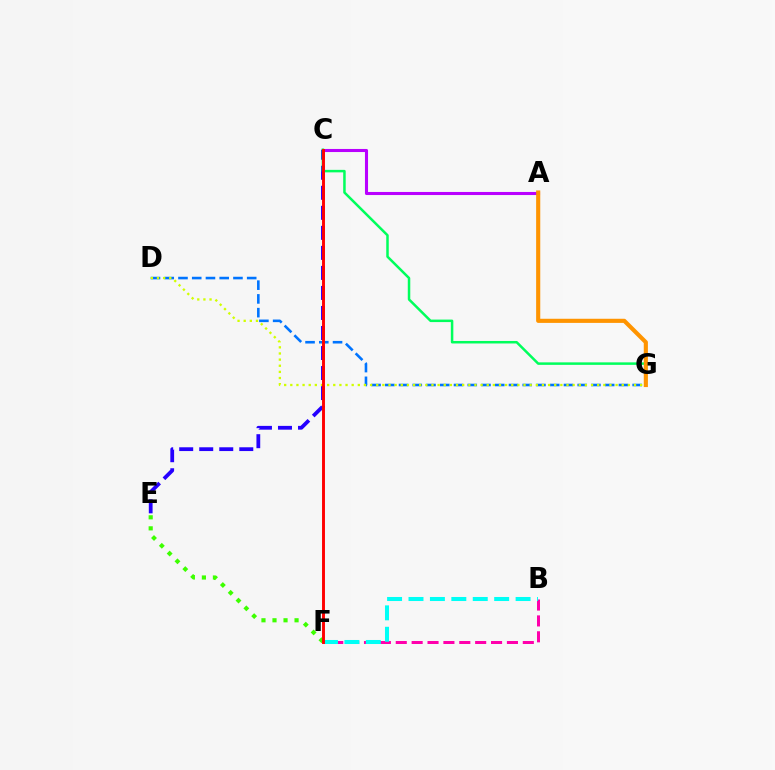{('B', 'F'): [{'color': '#ff00ac', 'line_style': 'dashed', 'thickness': 2.16}, {'color': '#00fff6', 'line_style': 'dashed', 'thickness': 2.91}], ('E', 'F'): [{'color': '#3dff00', 'line_style': 'dotted', 'thickness': 3.0}], ('C', 'E'): [{'color': '#2500ff', 'line_style': 'dashed', 'thickness': 2.72}], ('A', 'C'): [{'color': '#b900ff', 'line_style': 'solid', 'thickness': 2.21}], ('D', 'G'): [{'color': '#0074ff', 'line_style': 'dashed', 'thickness': 1.87}, {'color': '#d1ff00', 'line_style': 'dotted', 'thickness': 1.67}], ('C', 'G'): [{'color': '#00ff5c', 'line_style': 'solid', 'thickness': 1.8}], ('A', 'G'): [{'color': '#ff9400', 'line_style': 'solid', 'thickness': 2.97}], ('C', 'F'): [{'color': '#ff0000', 'line_style': 'solid', 'thickness': 2.1}]}